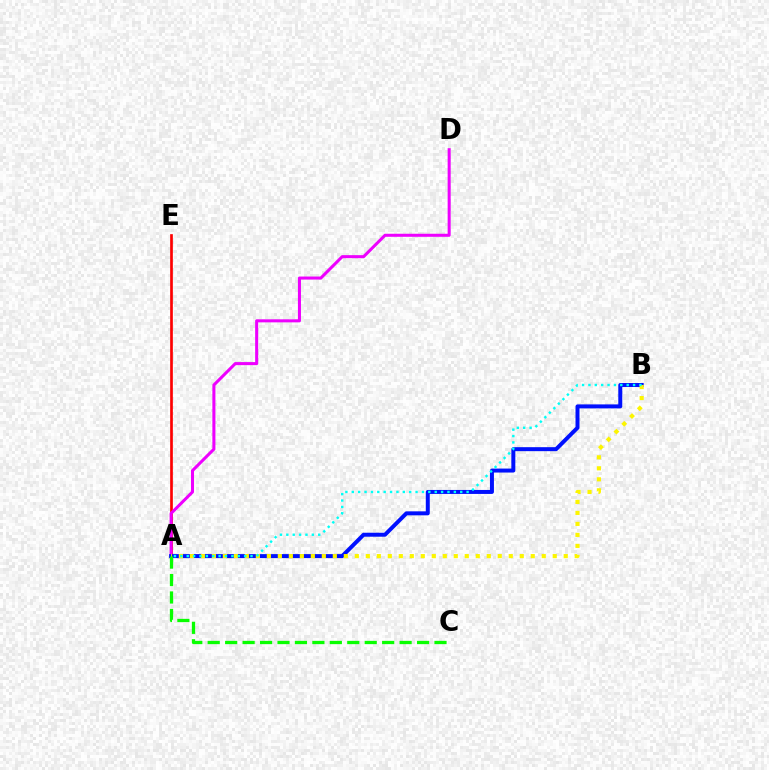{('A', 'E'): [{'color': '#ff0000', 'line_style': 'solid', 'thickness': 1.93}], ('A', 'D'): [{'color': '#ee00ff', 'line_style': 'solid', 'thickness': 2.19}], ('A', 'B'): [{'color': '#0010ff', 'line_style': 'solid', 'thickness': 2.87}, {'color': '#fcf500', 'line_style': 'dotted', 'thickness': 2.99}, {'color': '#00fff6', 'line_style': 'dotted', 'thickness': 1.73}], ('A', 'C'): [{'color': '#08ff00', 'line_style': 'dashed', 'thickness': 2.37}]}